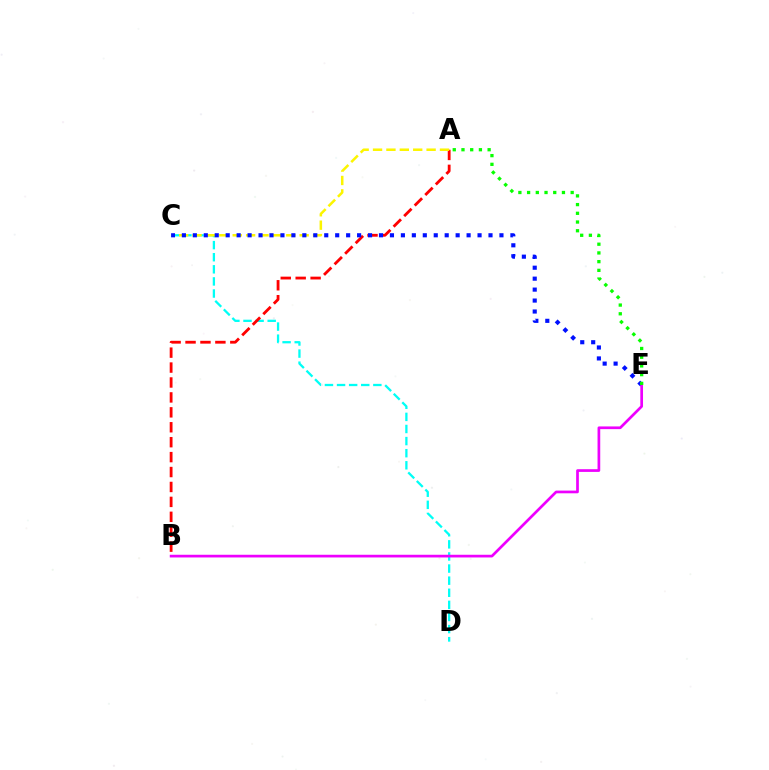{('C', 'D'): [{'color': '#00fff6', 'line_style': 'dashed', 'thickness': 1.64}], ('A', 'B'): [{'color': '#ff0000', 'line_style': 'dashed', 'thickness': 2.03}], ('A', 'C'): [{'color': '#fcf500', 'line_style': 'dashed', 'thickness': 1.82}], ('C', 'E'): [{'color': '#0010ff', 'line_style': 'dotted', 'thickness': 2.98}], ('B', 'E'): [{'color': '#ee00ff', 'line_style': 'solid', 'thickness': 1.94}], ('A', 'E'): [{'color': '#08ff00', 'line_style': 'dotted', 'thickness': 2.37}]}